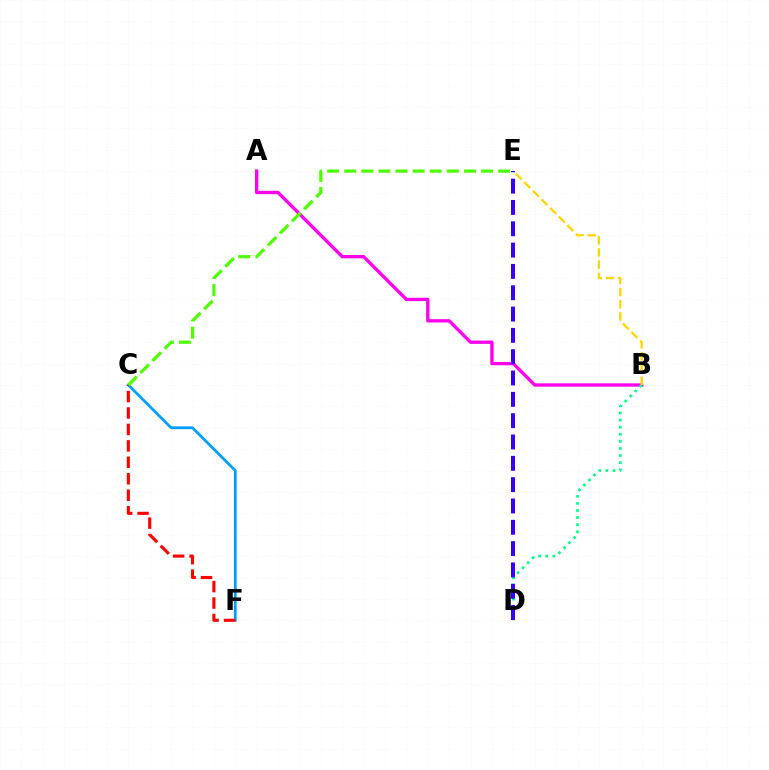{('C', 'F'): [{'color': '#009eff', 'line_style': 'solid', 'thickness': 1.99}, {'color': '#ff0000', 'line_style': 'dashed', 'thickness': 2.23}], ('A', 'B'): [{'color': '#ff00ed', 'line_style': 'solid', 'thickness': 2.4}], ('B', 'D'): [{'color': '#00ff86', 'line_style': 'dotted', 'thickness': 1.93}], ('C', 'E'): [{'color': '#4fff00', 'line_style': 'dashed', 'thickness': 2.32}], ('D', 'E'): [{'color': '#3700ff', 'line_style': 'dashed', 'thickness': 2.9}], ('B', 'E'): [{'color': '#ffd500', 'line_style': 'dashed', 'thickness': 1.66}]}